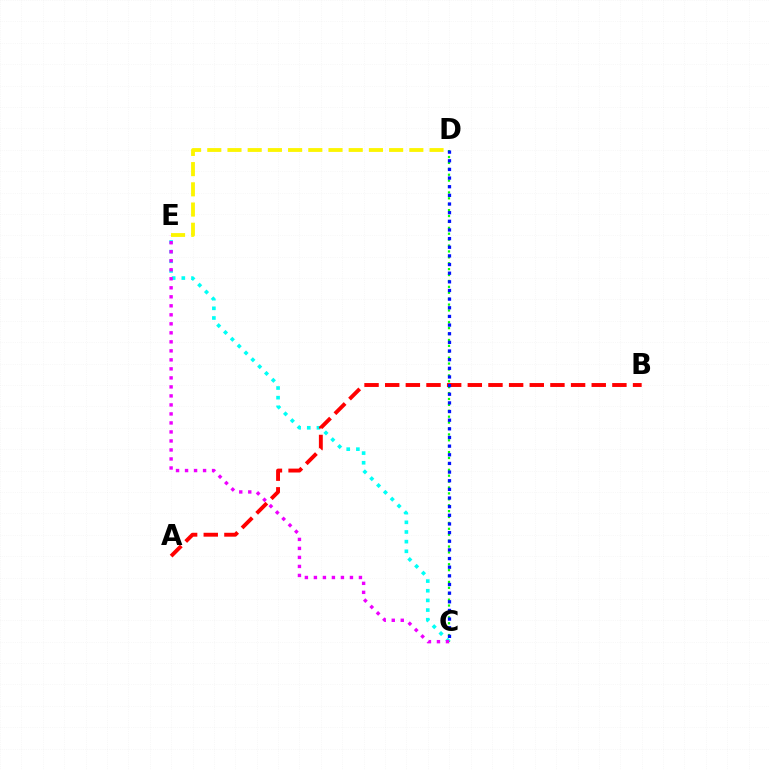{('C', 'D'): [{'color': '#08ff00', 'line_style': 'dotted', 'thickness': 1.6}, {'color': '#0010ff', 'line_style': 'dotted', 'thickness': 2.35}], ('C', 'E'): [{'color': '#00fff6', 'line_style': 'dotted', 'thickness': 2.62}, {'color': '#ee00ff', 'line_style': 'dotted', 'thickness': 2.45}], ('A', 'B'): [{'color': '#ff0000', 'line_style': 'dashed', 'thickness': 2.81}], ('D', 'E'): [{'color': '#fcf500', 'line_style': 'dashed', 'thickness': 2.74}]}